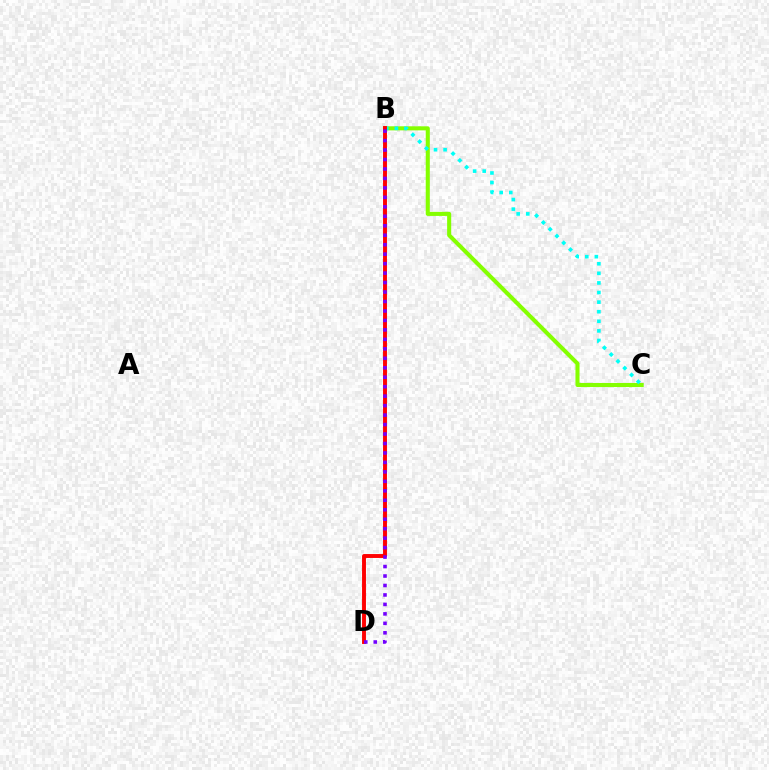{('B', 'C'): [{'color': '#84ff00', 'line_style': 'solid', 'thickness': 2.93}, {'color': '#00fff6', 'line_style': 'dotted', 'thickness': 2.61}], ('B', 'D'): [{'color': '#ff0000', 'line_style': 'solid', 'thickness': 2.81}, {'color': '#7200ff', 'line_style': 'dotted', 'thickness': 2.57}]}